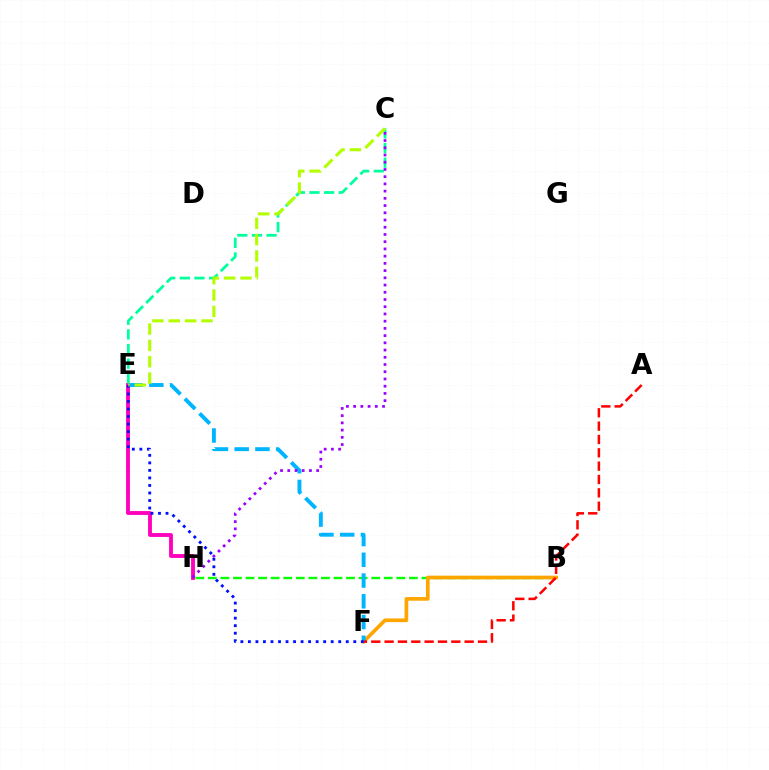{('E', 'H'): [{'color': '#ff00bd', 'line_style': 'solid', 'thickness': 2.77}], ('B', 'H'): [{'color': '#08ff00', 'line_style': 'dashed', 'thickness': 1.71}], ('C', 'E'): [{'color': '#00ff9d', 'line_style': 'dashed', 'thickness': 1.99}, {'color': '#b3ff00', 'line_style': 'dashed', 'thickness': 2.22}], ('B', 'F'): [{'color': '#ffa500', 'line_style': 'solid', 'thickness': 2.64}], ('E', 'F'): [{'color': '#00b5ff', 'line_style': 'dashed', 'thickness': 2.82}, {'color': '#0010ff', 'line_style': 'dotted', 'thickness': 2.05}], ('A', 'F'): [{'color': '#ff0000', 'line_style': 'dashed', 'thickness': 1.81}], ('C', 'H'): [{'color': '#9b00ff', 'line_style': 'dotted', 'thickness': 1.96}]}